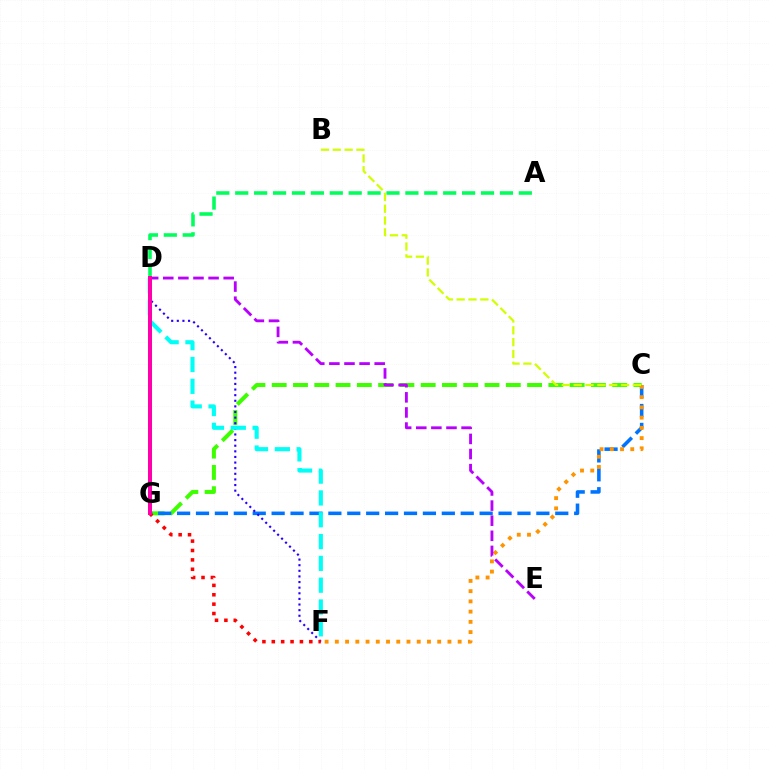{('C', 'G'): [{'color': '#3dff00', 'line_style': 'dashed', 'thickness': 2.89}, {'color': '#0074ff', 'line_style': 'dashed', 'thickness': 2.57}], ('C', 'F'): [{'color': '#ff9400', 'line_style': 'dotted', 'thickness': 2.78}], ('D', 'F'): [{'color': '#2500ff', 'line_style': 'dotted', 'thickness': 1.53}, {'color': '#00fff6', 'line_style': 'dashed', 'thickness': 2.96}], ('D', 'E'): [{'color': '#b900ff', 'line_style': 'dashed', 'thickness': 2.05}], ('A', 'D'): [{'color': '#00ff5c', 'line_style': 'dashed', 'thickness': 2.57}], ('B', 'C'): [{'color': '#d1ff00', 'line_style': 'dashed', 'thickness': 1.61}], ('F', 'G'): [{'color': '#ff0000', 'line_style': 'dotted', 'thickness': 2.55}], ('D', 'G'): [{'color': '#ff00ac', 'line_style': 'solid', 'thickness': 2.88}]}